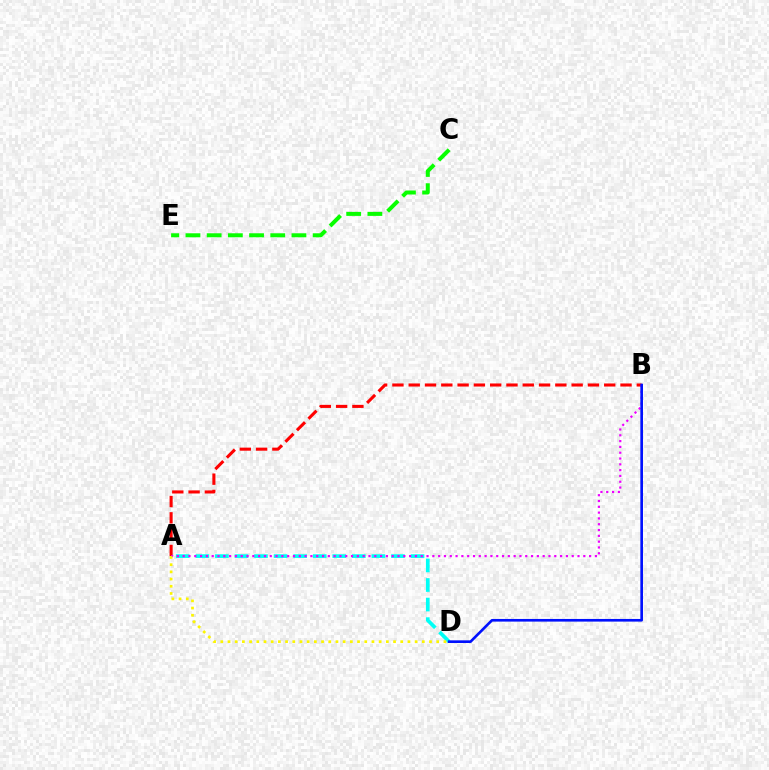{('A', 'D'): [{'color': '#00fff6', 'line_style': 'dashed', 'thickness': 2.66}, {'color': '#fcf500', 'line_style': 'dotted', 'thickness': 1.96}], ('A', 'B'): [{'color': '#ff0000', 'line_style': 'dashed', 'thickness': 2.21}, {'color': '#ee00ff', 'line_style': 'dotted', 'thickness': 1.58}], ('C', 'E'): [{'color': '#08ff00', 'line_style': 'dashed', 'thickness': 2.88}], ('B', 'D'): [{'color': '#0010ff', 'line_style': 'solid', 'thickness': 1.9}]}